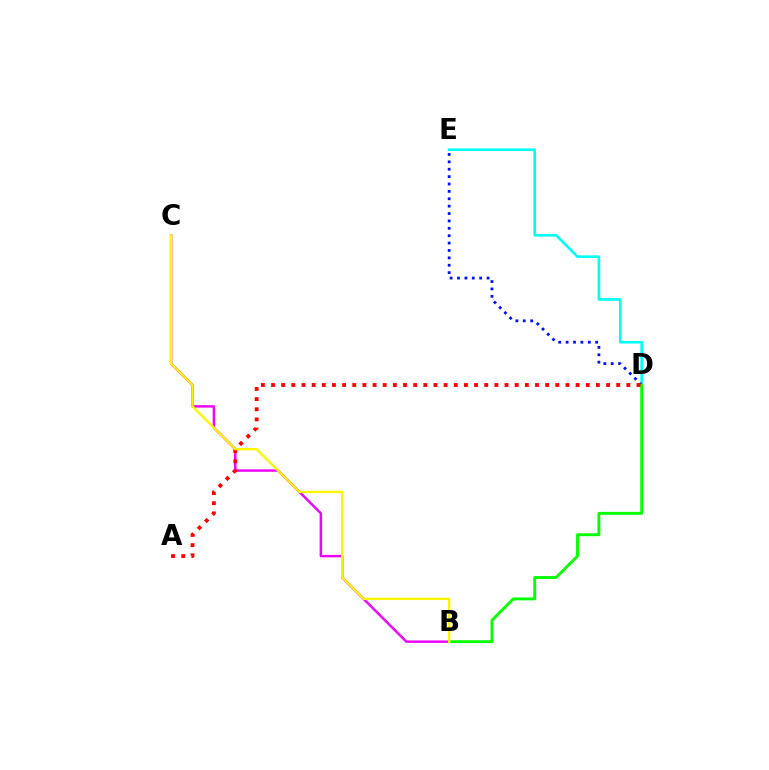{('D', 'E'): [{'color': '#00fff6', 'line_style': 'solid', 'thickness': 1.9}, {'color': '#0010ff', 'line_style': 'dotted', 'thickness': 2.01}], ('B', 'C'): [{'color': '#ee00ff', 'line_style': 'solid', 'thickness': 1.76}, {'color': '#fcf500', 'line_style': 'solid', 'thickness': 1.68}], ('B', 'D'): [{'color': '#08ff00', 'line_style': 'solid', 'thickness': 2.08}], ('A', 'D'): [{'color': '#ff0000', 'line_style': 'dotted', 'thickness': 2.76}]}